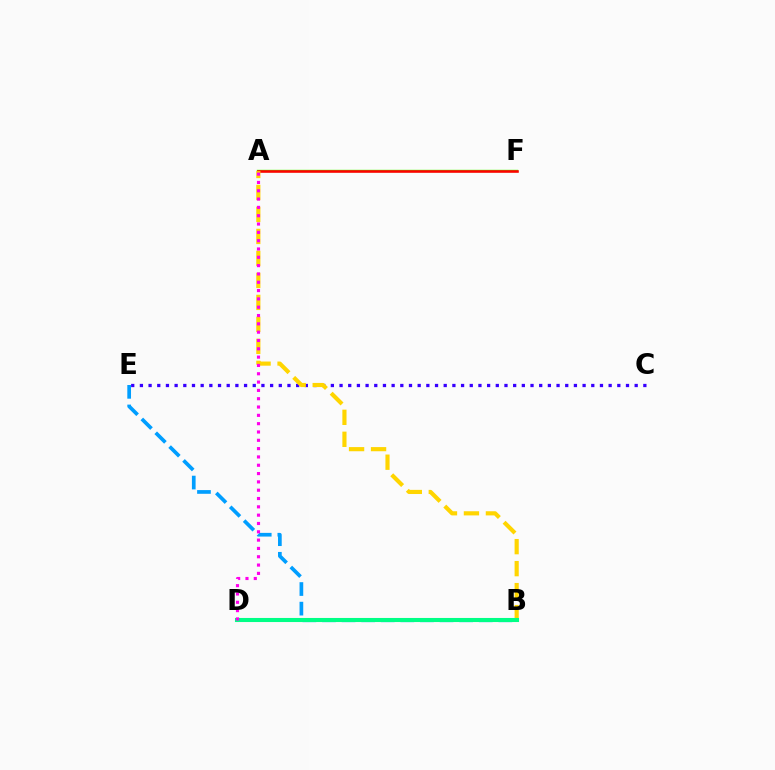{('C', 'E'): [{'color': '#3700ff', 'line_style': 'dotted', 'thickness': 2.36}], ('A', 'F'): [{'color': '#4fff00', 'line_style': 'solid', 'thickness': 1.73}, {'color': '#ff0000', 'line_style': 'solid', 'thickness': 1.84}], ('B', 'E'): [{'color': '#009eff', 'line_style': 'dashed', 'thickness': 2.66}], ('A', 'B'): [{'color': '#ffd500', 'line_style': 'dashed', 'thickness': 2.99}], ('B', 'D'): [{'color': '#00ff86', 'line_style': 'solid', 'thickness': 2.94}], ('A', 'D'): [{'color': '#ff00ed', 'line_style': 'dotted', 'thickness': 2.26}]}